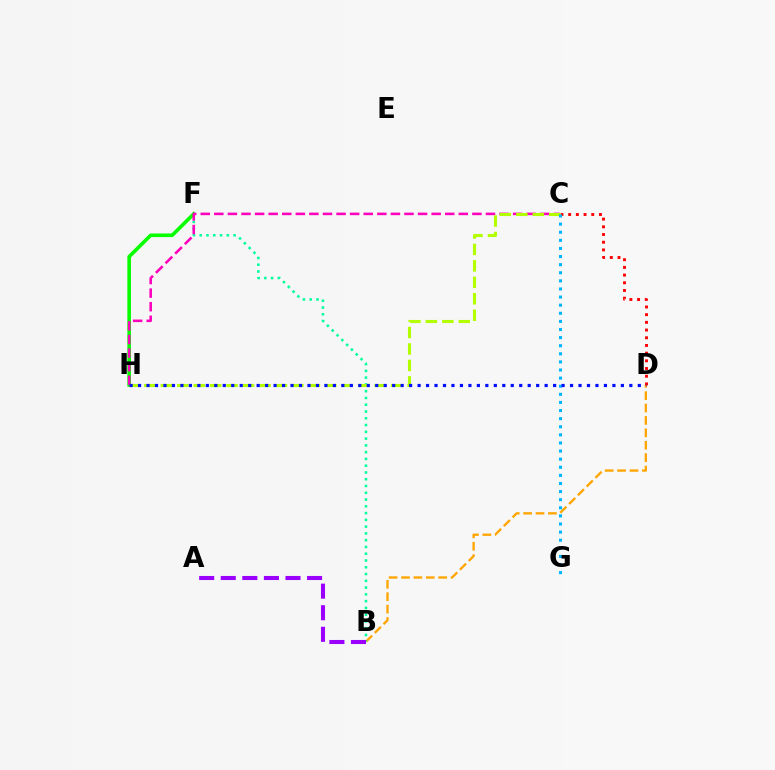{('B', 'D'): [{'color': '#ffa500', 'line_style': 'dashed', 'thickness': 1.68}], ('B', 'F'): [{'color': '#00ff9d', 'line_style': 'dotted', 'thickness': 1.84}], ('F', 'H'): [{'color': '#08ff00', 'line_style': 'solid', 'thickness': 2.61}], ('C', 'D'): [{'color': '#ff0000', 'line_style': 'dotted', 'thickness': 2.09}], ('C', 'H'): [{'color': '#ff00bd', 'line_style': 'dashed', 'thickness': 1.85}, {'color': '#b3ff00', 'line_style': 'dashed', 'thickness': 2.24}], ('C', 'G'): [{'color': '#00b5ff', 'line_style': 'dotted', 'thickness': 2.2}], ('A', 'B'): [{'color': '#9b00ff', 'line_style': 'dashed', 'thickness': 2.93}], ('D', 'H'): [{'color': '#0010ff', 'line_style': 'dotted', 'thickness': 2.3}]}